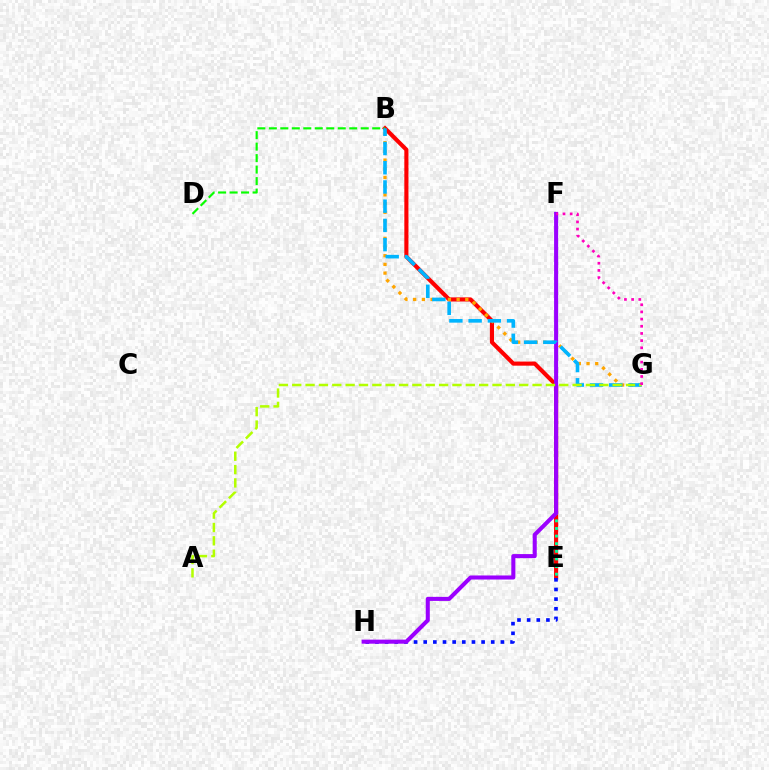{('B', 'E'): [{'color': '#ff0000', 'line_style': 'solid', 'thickness': 2.97}], ('E', 'F'): [{'color': '#00ff9d', 'line_style': 'dotted', 'thickness': 2.07}], ('E', 'H'): [{'color': '#0010ff', 'line_style': 'dotted', 'thickness': 2.62}], ('B', 'G'): [{'color': '#ffa500', 'line_style': 'dotted', 'thickness': 2.36}, {'color': '#00b5ff', 'line_style': 'dashed', 'thickness': 2.61}], ('B', 'D'): [{'color': '#08ff00', 'line_style': 'dashed', 'thickness': 1.56}], ('F', 'H'): [{'color': '#9b00ff', 'line_style': 'solid', 'thickness': 2.92}], ('A', 'G'): [{'color': '#b3ff00', 'line_style': 'dashed', 'thickness': 1.81}], ('F', 'G'): [{'color': '#ff00bd', 'line_style': 'dotted', 'thickness': 1.95}]}